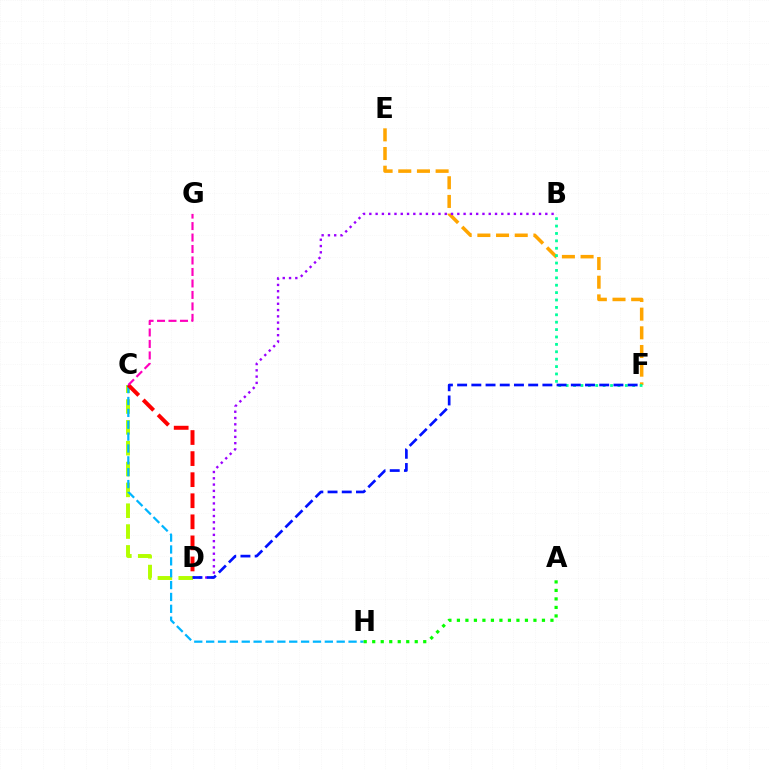{('E', 'F'): [{'color': '#ffa500', 'line_style': 'dashed', 'thickness': 2.54}], ('B', 'D'): [{'color': '#9b00ff', 'line_style': 'dotted', 'thickness': 1.71}], ('C', 'D'): [{'color': '#b3ff00', 'line_style': 'dashed', 'thickness': 2.83}, {'color': '#ff0000', 'line_style': 'dashed', 'thickness': 2.86}], ('C', 'H'): [{'color': '#00b5ff', 'line_style': 'dashed', 'thickness': 1.61}], ('C', 'G'): [{'color': '#ff00bd', 'line_style': 'dashed', 'thickness': 1.56}], ('A', 'H'): [{'color': '#08ff00', 'line_style': 'dotted', 'thickness': 2.31}], ('B', 'F'): [{'color': '#00ff9d', 'line_style': 'dotted', 'thickness': 2.01}], ('D', 'F'): [{'color': '#0010ff', 'line_style': 'dashed', 'thickness': 1.93}]}